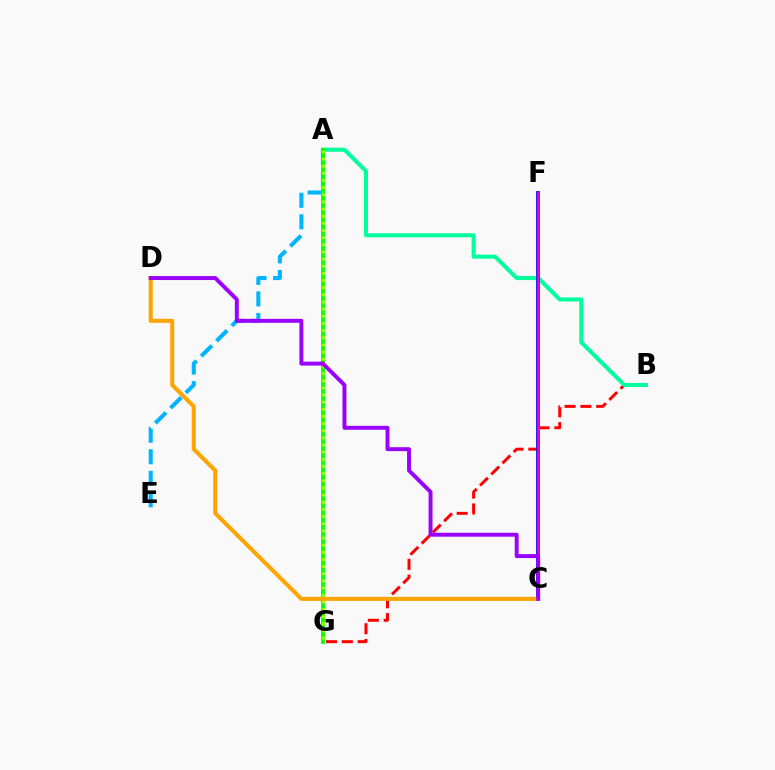{('B', 'G'): [{'color': '#ff0000', 'line_style': 'dashed', 'thickness': 2.15}], ('A', 'E'): [{'color': '#00b5ff', 'line_style': 'dashed', 'thickness': 2.92}], ('A', 'B'): [{'color': '#00ff9d', 'line_style': 'solid', 'thickness': 2.9}], ('C', 'F'): [{'color': '#0010ff', 'line_style': 'solid', 'thickness': 2.72}, {'color': '#ff00bd', 'line_style': 'solid', 'thickness': 1.8}], ('A', 'G'): [{'color': '#08ff00', 'line_style': 'solid', 'thickness': 2.75}, {'color': '#b3ff00', 'line_style': 'dotted', 'thickness': 1.94}], ('C', 'D'): [{'color': '#ffa500', 'line_style': 'solid', 'thickness': 2.91}, {'color': '#9b00ff', 'line_style': 'solid', 'thickness': 2.83}]}